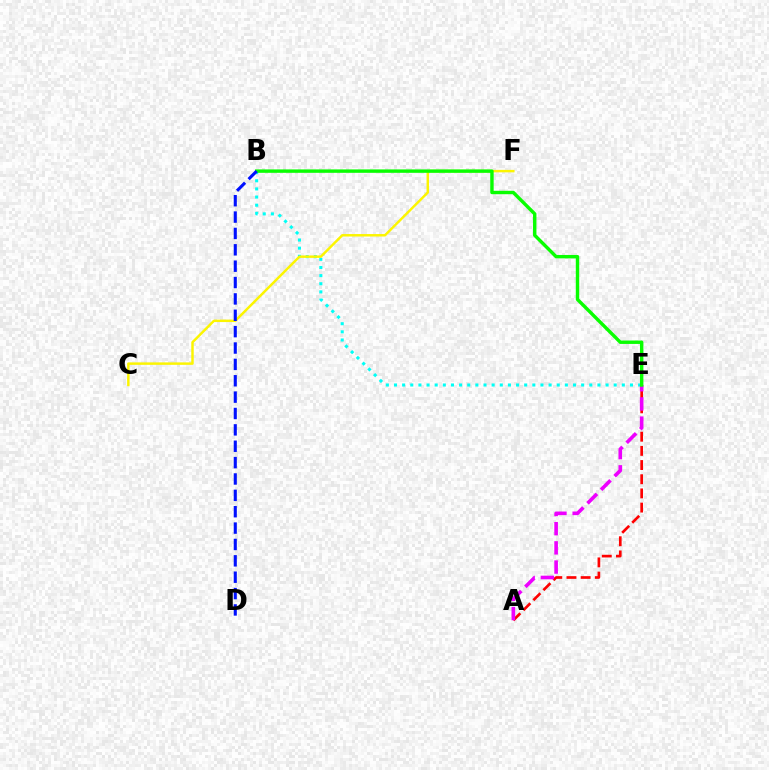{('B', 'E'): [{'color': '#00fff6', 'line_style': 'dotted', 'thickness': 2.21}, {'color': '#08ff00', 'line_style': 'solid', 'thickness': 2.46}], ('A', 'E'): [{'color': '#ff0000', 'line_style': 'dashed', 'thickness': 1.93}, {'color': '#ee00ff', 'line_style': 'dashed', 'thickness': 2.61}], ('C', 'F'): [{'color': '#fcf500', 'line_style': 'solid', 'thickness': 1.77}], ('B', 'D'): [{'color': '#0010ff', 'line_style': 'dashed', 'thickness': 2.22}]}